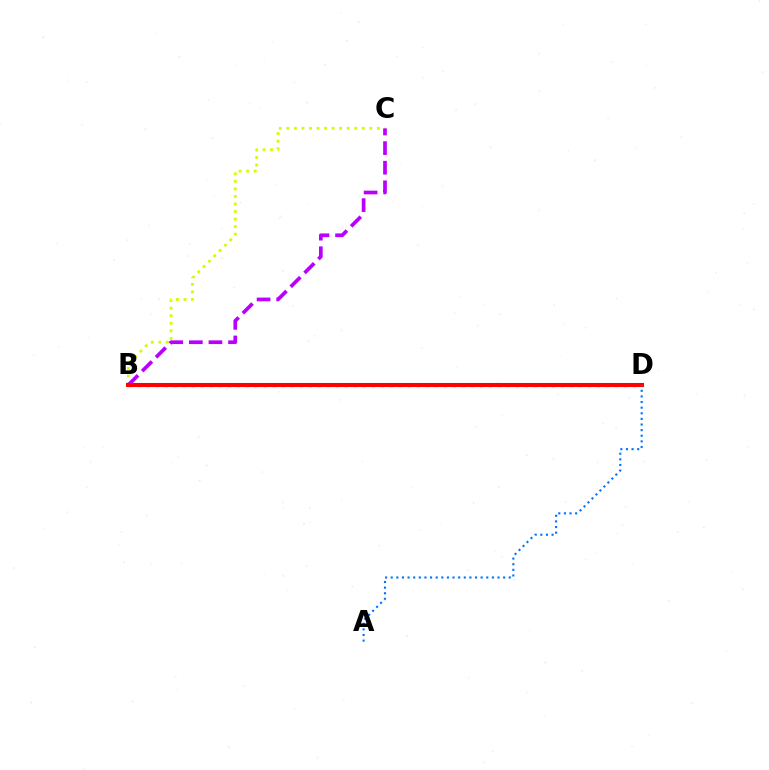{('B', 'D'): [{'color': '#00ff5c', 'line_style': 'dotted', 'thickness': 2.45}, {'color': '#ff0000', 'line_style': 'solid', 'thickness': 2.92}], ('B', 'C'): [{'color': '#d1ff00', 'line_style': 'dotted', 'thickness': 2.05}, {'color': '#b900ff', 'line_style': 'dashed', 'thickness': 2.66}], ('A', 'D'): [{'color': '#0074ff', 'line_style': 'dotted', 'thickness': 1.53}]}